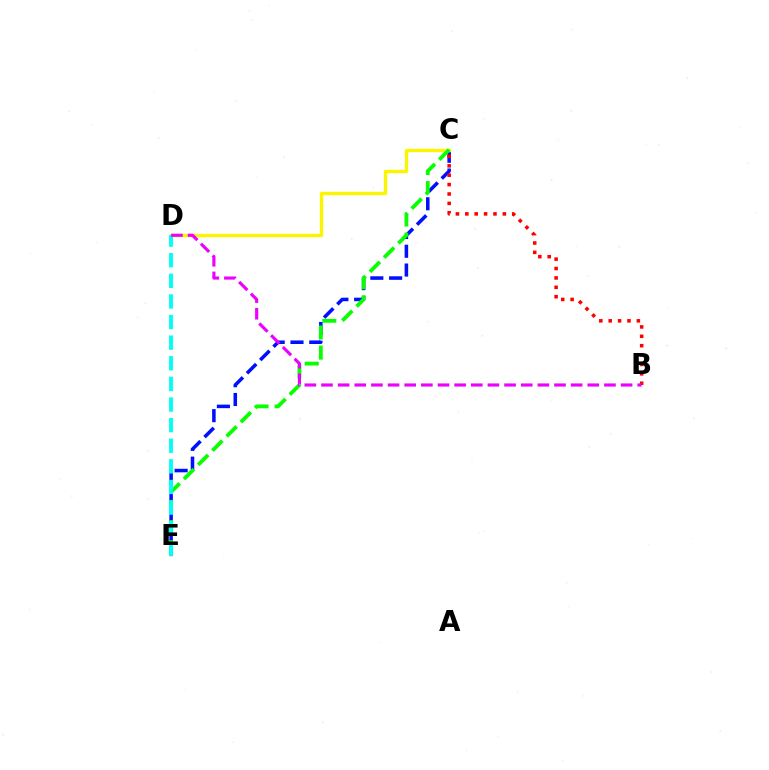{('C', 'E'): [{'color': '#0010ff', 'line_style': 'dashed', 'thickness': 2.55}, {'color': '#08ff00', 'line_style': 'dashed', 'thickness': 2.73}], ('C', 'D'): [{'color': '#fcf500', 'line_style': 'solid', 'thickness': 2.43}], ('D', 'E'): [{'color': '#00fff6', 'line_style': 'dashed', 'thickness': 2.8}], ('B', 'C'): [{'color': '#ff0000', 'line_style': 'dotted', 'thickness': 2.55}], ('B', 'D'): [{'color': '#ee00ff', 'line_style': 'dashed', 'thickness': 2.26}]}